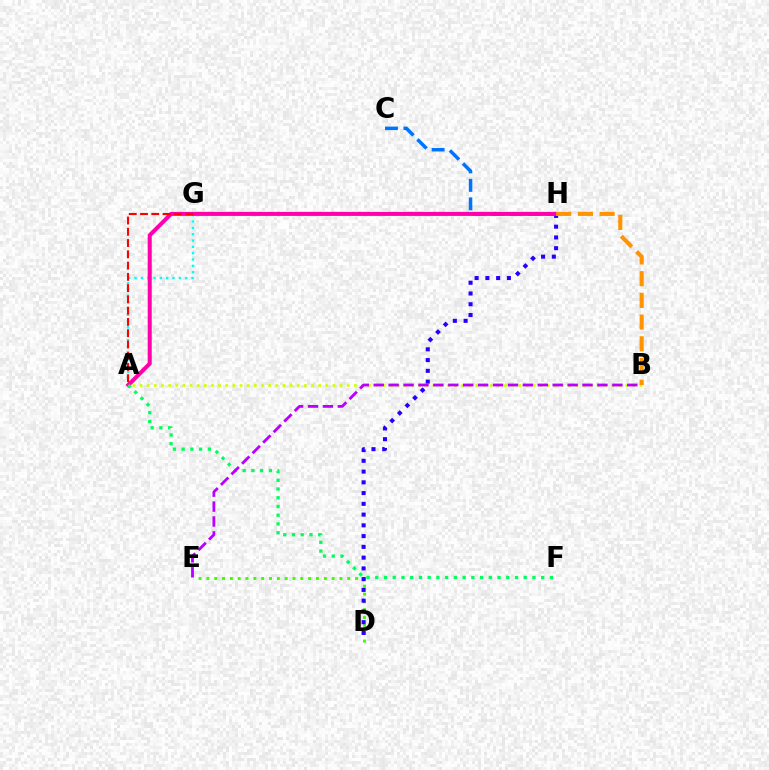{('A', 'G'): [{'color': '#00fff6', 'line_style': 'dotted', 'thickness': 1.72}, {'color': '#ff0000', 'line_style': 'dashed', 'thickness': 1.53}], ('C', 'H'): [{'color': '#0074ff', 'line_style': 'dashed', 'thickness': 2.51}], ('D', 'E'): [{'color': '#3dff00', 'line_style': 'dotted', 'thickness': 2.13}], ('A', 'B'): [{'color': '#d1ff00', 'line_style': 'dotted', 'thickness': 1.94}], ('D', 'H'): [{'color': '#2500ff', 'line_style': 'dotted', 'thickness': 2.92}], ('A', 'H'): [{'color': '#ff00ac', 'line_style': 'solid', 'thickness': 2.9}], ('B', 'H'): [{'color': '#ff9400', 'line_style': 'dashed', 'thickness': 2.95}], ('A', 'F'): [{'color': '#00ff5c', 'line_style': 'dotted', 'thickness': 2.37}], ('B', 'E'): [{'color': '#b900ff', 'line_style': 'dashed', 'thickness': 2.03}]}